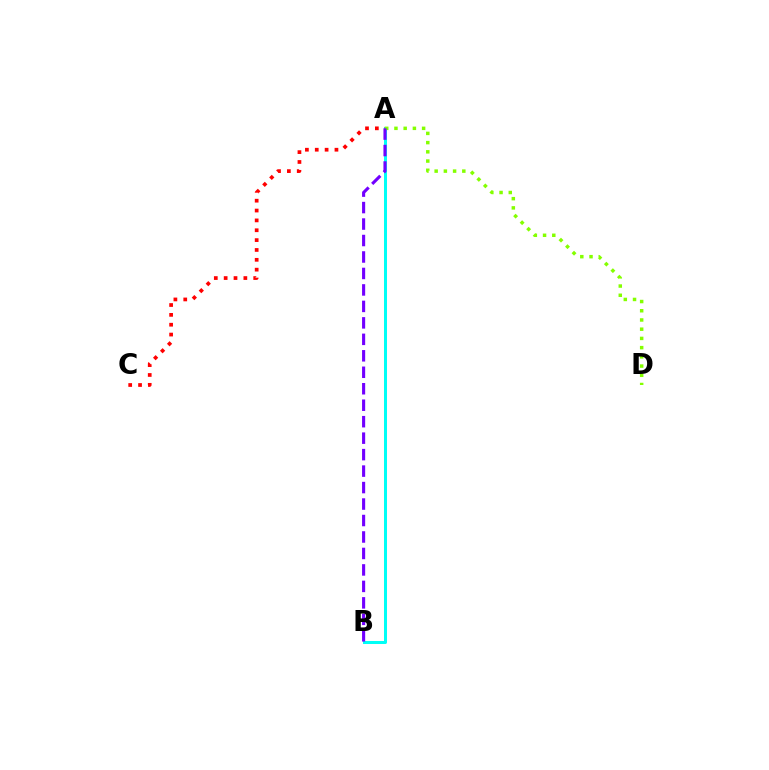{('A', 'B'): [{'color': '#00fff6', 'line_style': 'solid', 'thickness': 2.17}, {'color': '#7200ff', 'line_style': 'dashed', 'thickness': 2.24}], ('A', 'D'): [{'color': '#84ff00', 'line_style': 'dotted', 'thickness': 2.5}], ('A', 'C'): [{'color': '#ff0000', 'line_style': 'dotted', 'thickness': 2.68}]}